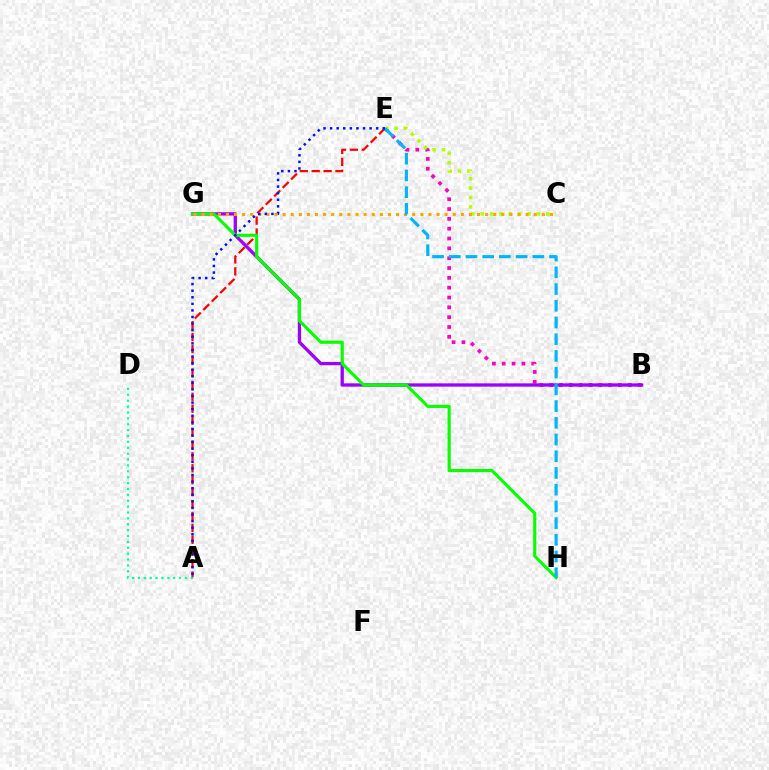{('A', 'E'): [{'color': '#ff0000', 'line_style': 'dashed', 'thickness': 1.62}, {'color': '#0010ff', 'line_style': 'dotted', 'thickness': 1.79}], ('B', 'E'): [{'color': '#ff00bd', 'line_style': 'dotted', 'thickness': 2.67}], ('B', 'G'): [{'color': '#9b00ff', 'line_style': 'solid', 'thickness': 2.37}], ('C', 'E'): [{'color': '#b3ff00', 'line_style': 'dotted', 'thickness': 2.54}], ('G', 'H'): [{'color': '#08ff00', 'line_style': 'solid', 'thickness': 2.26}], ('C', 'G'): [{'color': '#ffa500', 'line_style': 'dotted', 'thickness': 2.2}], ('A', 'D'): [{'color': '#00ff9d', 'line_style': 'dotted', 'thickness': 1.6}], ('E', 'H'): [{'color': '#00b5ff', 'line_style': 'dashed', 'thickness': 2.27}]}